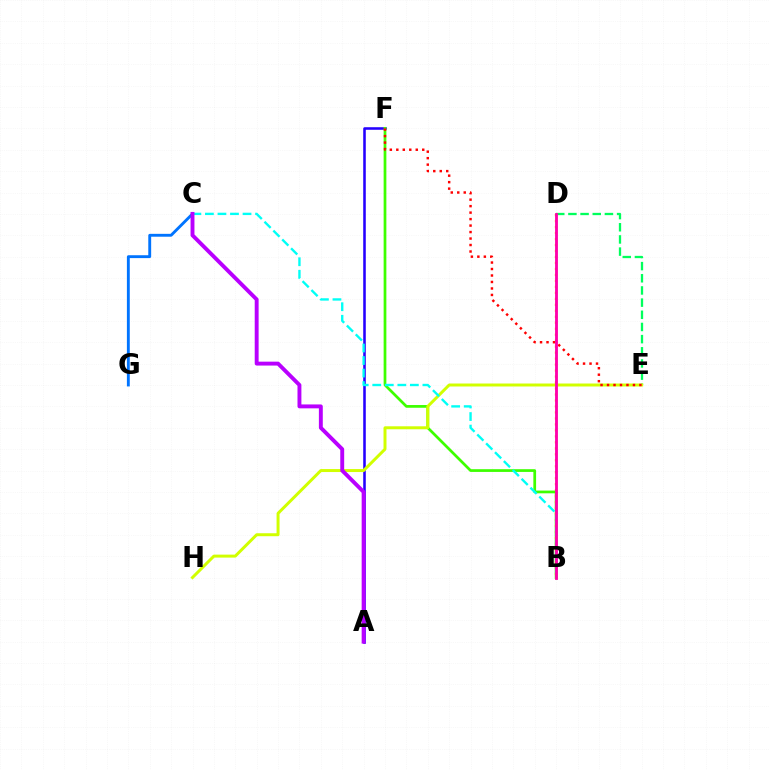{('A', 'F'): [{'color': '#2500ff', 'line_style': 'solid', 'thickness': 1.84}], ('C', 'G'): [{'color': '#0074ff', 'line_style': 'solid', 'thickness': 2.07}], ('B', 'F'): [{'color': '#3dff00', 'line_style': 'solid', 'thickness': 1.97}], ('D', 'E'): [{'color': '#00ff5c', 'line_style': 'dashed', 'thickness': 1.65}], ('E', 'H'): [{'color': '#d1ff00', 'line_style': 'solid', 'thickness': 2.14}], ('E', 'F'): [{'color': '#ff0000', 'line_style': 'dotted', 'thickness': 1.76}], ('B', 'D'): [{'color': '#ff9400', 'line_style': 'dotted', 'thickness': 1.62}, {'color': '#ff00ac', 'line_style': 'solid', 'thickness': 2.04}], ('B', 'C'): [{'color': '#00fff6', 'line_style': 'dashed', 'thickness': 1.7}], ('A', 'C'): [{'color': '#b900ff', 'line_style': 'solid', 'thickness': 2.81}]}